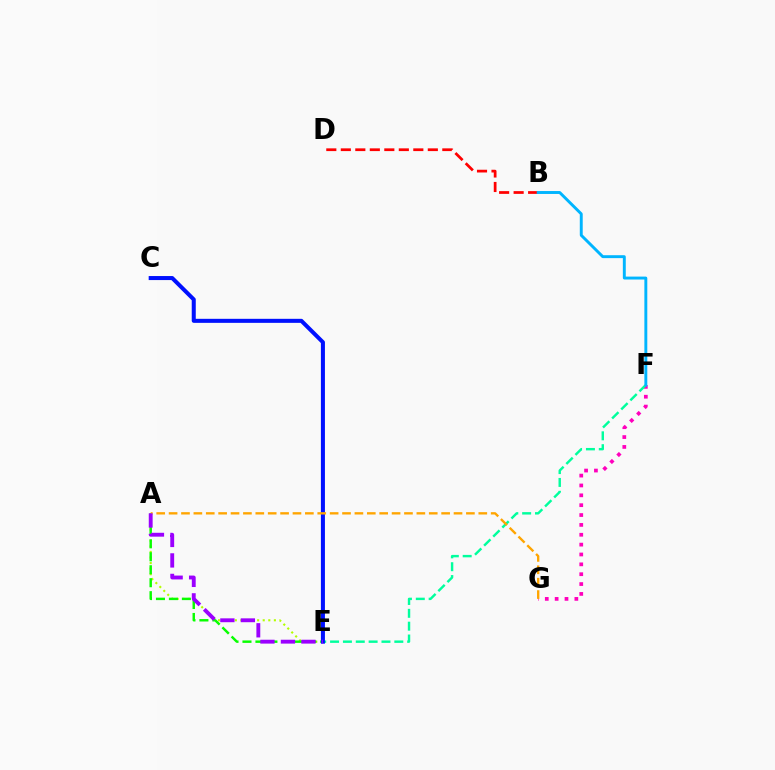{('F', 'G'): [{'color': '#ff00bd', 'line_style': 'dotted', 'thickness': 2.68}], ('A', 'E'): [{'color': '#b3ff00', 'line_style': 'dotted', 'thickness': 1.52}, {'color': '#08ff00', 'line_style': 'dashed', 'thickness': 1.76}, {'color': '#9b00ff', 'line_style': 'dashed', 'thickness': 2.78}], ('E', 'F'): [{'color': '#00ff9d', 'line_style': 'dashed', 'thickness': 1.75}], ('B', 'D'): [{'color': '#ff0000', 'line_style': 'dashed', 'thickness': 1.97}], ('C', 'E'): [{'color': '#0010ff', 'line_style': 'solid', 'thickness': 2.9}], ('A', 'G'): [{'color': '#ffa500', 'line_style': 'dashed', 'thickness': 1.68}], ('B', 'F'): [{'color': '#00b5ff', 'line_style': 'solid', 'thickness': 2.1}]}